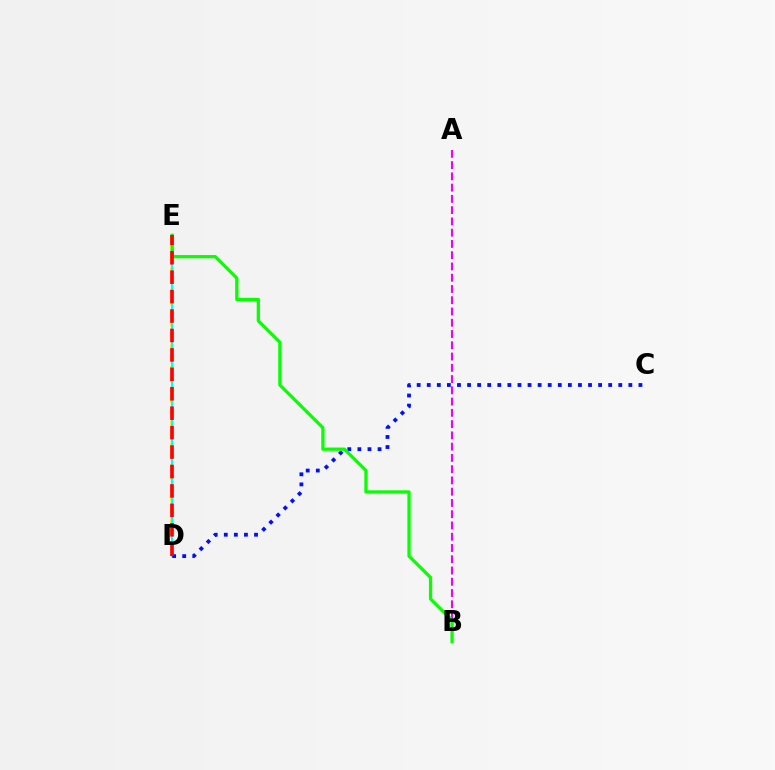{('D', 'E'): [{'color': '#fcf500', 'line_style': 'dotted', 'thickness': 2.97}, {'color': '#00fff6', 'line_style': 'solid', 'thickness': 1.51}, {'color': '#ff0000', 'line_style': 'dashed', 'thickness': 2.64}], ('A', 'B'): [{'color': '#ee00ff', 'line_style': 'dashed', 'thickness': 1.53}], ('C', 'D'): [{'color': '#0010ff', 'line_style': 'dotted', 'thickness': 2.74}], ('B', 'E'): [{'color': '#08ff00', 'line_style': 'solid', 'thickness': 2.34}]}